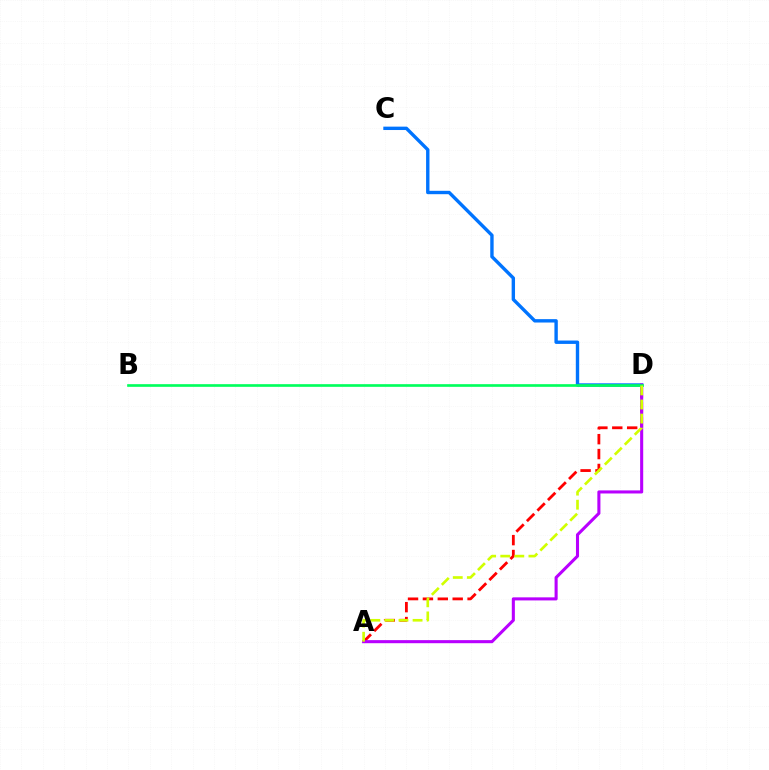{('C', 'D'): [{'color': '#0074ff', 'line_style': 'solid', 'thickness': 2.44}], ('A', 'D'): [{'color': '#ff0000', 'line_style': 'dashed', 'thickness': 2.02}, {'color': '#b900ff', 'line_style': 'solid', 'thickness': 2.21}, {'color': '#d1ff00', 'line_style': 'dashed', 'thickness': 1.91}], ('B', 'D'): [{'color': '#00ff5c', 'line_style': 'solid', 'thickness': 1.92}]}